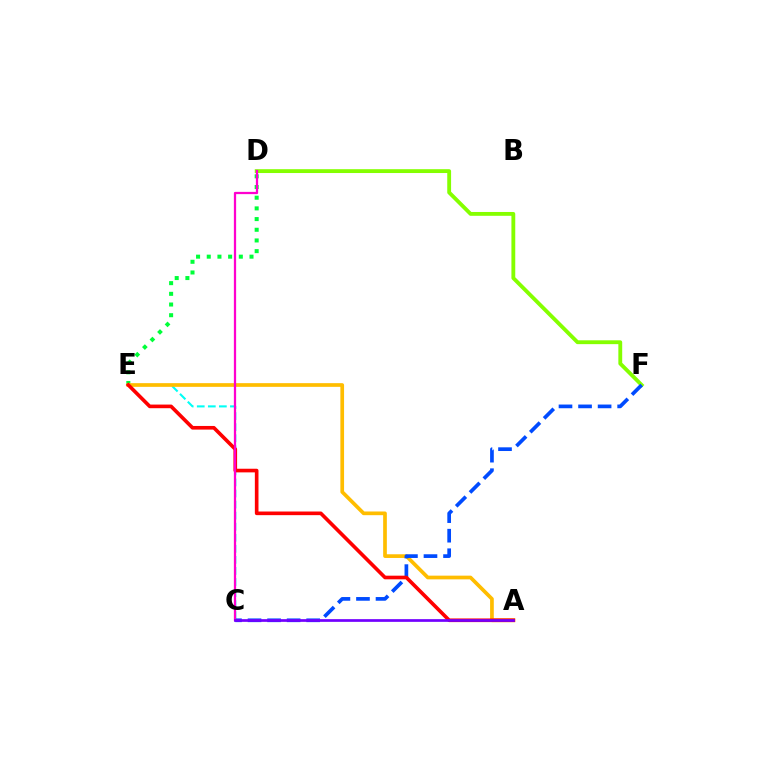{('D', 'F'): [{'color': '#84ff00', 'line_style': 'solid', 'thickness': 2.77}], ('D', 'E'): [{'color': '#00ff39', 'line_style': 'dotted', 'thickness': 2.9}], ('C', 'E'): [{'color': '#00fff6', 'line_style': 'dashed', 'thickness': 1.5}], ('A', 'E'): [{'color': '#ffbd00', 'line_style': 'solid', 'thickness': 2.66}, {'color': '#ff0000', 'line_style': 'solid', 'thickness': 2.62}], ('C', 'F'): [{'color': '#004bff', 'line_style': 'dashed', 'thickness': 2.66}], ('C', 'D'): [{'color': '#ff00cf', 'line_style': 'solid', 'thickness': 1.62}], ('A', 'C'): [{'color': '#7200ff', 'line_style': 'solid', 'thickness': 1.95}]}